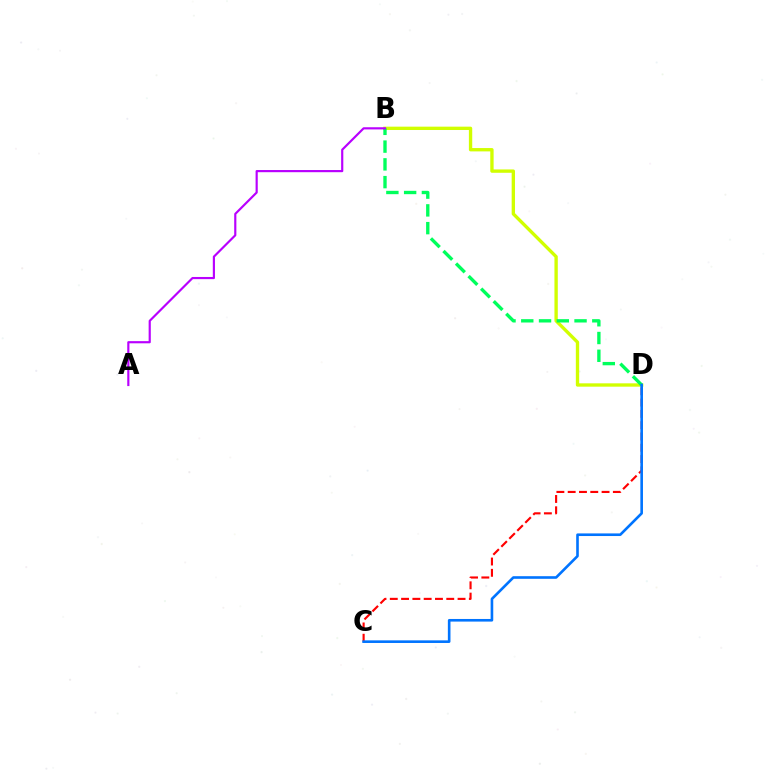{('C', 'D'): [{'color': '#ff0000', 'line_style': 'dashed', 'thickness': 1.53}, {'color': '#0074ff', 'line_style': 'solid', 'thickness': 1.89}], ('B', 'D'): [{'color': '#d1ff00', 'line_style': 'solid', 'thickness': 2.41}, {'color': '#00ff5c', 'line_style': 'dashed', 'thickness': 2.41}], ('A', 'B'): [{'color': '#b900ff', 'line_style': 'solid', 'thickness': 1.56}]}